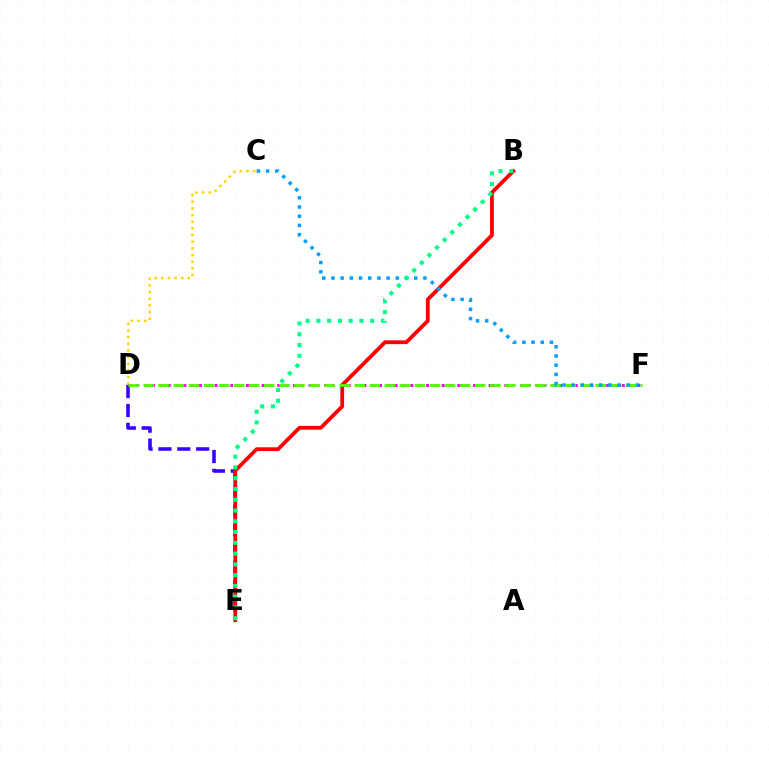{('D', 'E'): [{'color': '#3700ff', 'line_style': 'dashed', 'thickness': 2.56}], ('C', 'D'): [{'color': '#ffd500', 'line_style': 'dotted', 'thickness': 1.81}], ('D', 'F'): [{'color': '#ff00ed', 'line_style': 'dotted', 'thickness': 2.13}, {'color': '#4fff00', 'line_style': 'dashed', 'thickness': 2.05}], ('B', 'E'): [{'color': '#ff0000', 'line_style': 'solid', 'thickness': 2.72}, {'color': '#00ff86', 'line_style': 'dotted', 'thickness': 2.93}], ('C', 'F'): [{'color': '#009eff', 'line_style': 'dotted', 'thickness': 2.5}]}